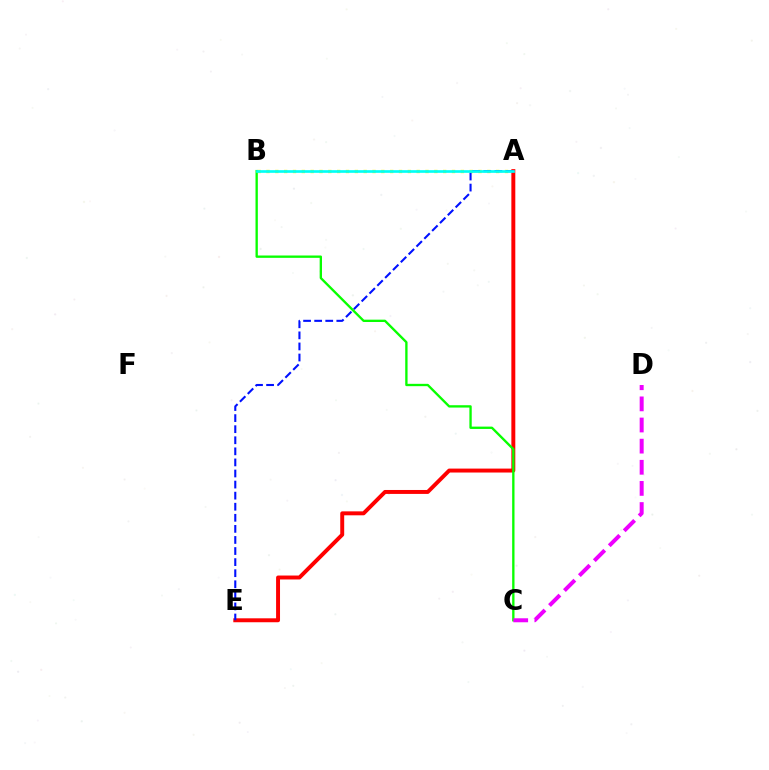{('A', 'E'): [{'color': '#ff0000', 'line_style': 'solid', 'thickness': 2.84}, {'color': '#0010ff', 'line_style': 'dashed', 'thickness': 1.5}], ('A', 'B'): [{'color': '#fcf500', 'line_style': 'dotted', 'thickness': 2.4}, {'color': '#00fff6', 'line_style': 'solid', 'thickness': 1.92}], ('B', 'C'): [{'color': '#08ff00', 'line_style': 'solid', 'thickness': 1.68}], ('C', 'D'): [{'color': '#ee00ff', 'line_style': 'dashed', 'thickness': 2.87}]}